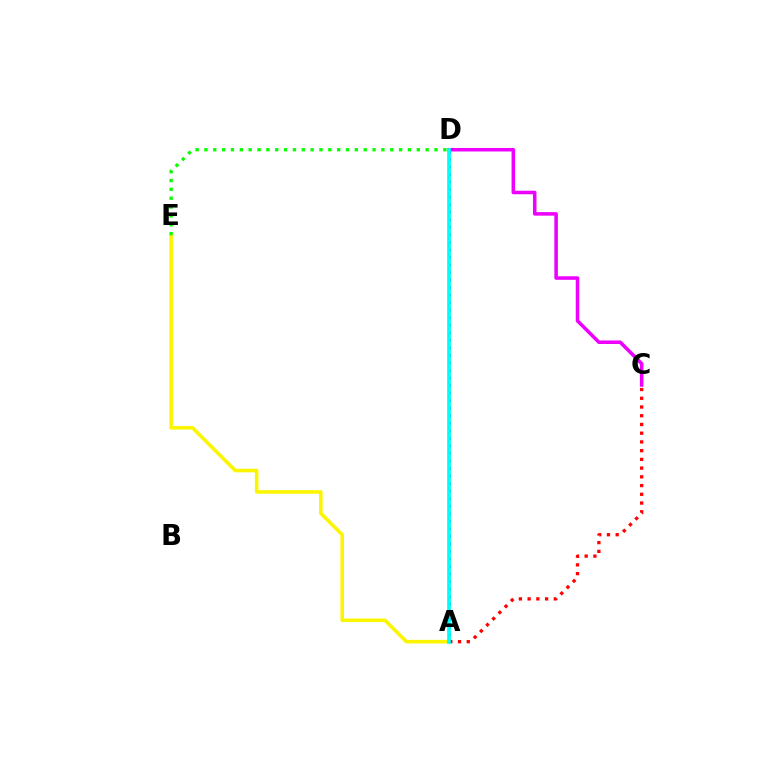{('A', 'D'): [{'color': '#0010ff', 'line_style': 'dotted', 'thickness': 2.05}, {'color': '#00fff6', 'line_style': 'solid', 'thickness': 2.66}], ('A', 'E'): [{'color': '#fcf500', 'line_style': 'solid', 'thickness': 2.57}], ('A', 'C'): [{'color': '#ff0000', 'line_style': 'dotted', 'thickness': 2.37}], ('C', 'D'): [{'color': '#ee00ff', 'line_style': 'solid', 'thickness': 2.54}], ('D', 'E'): [{'color': '#08ff00', 'line_style': 'dotted', 'thickness': 2.4}]}